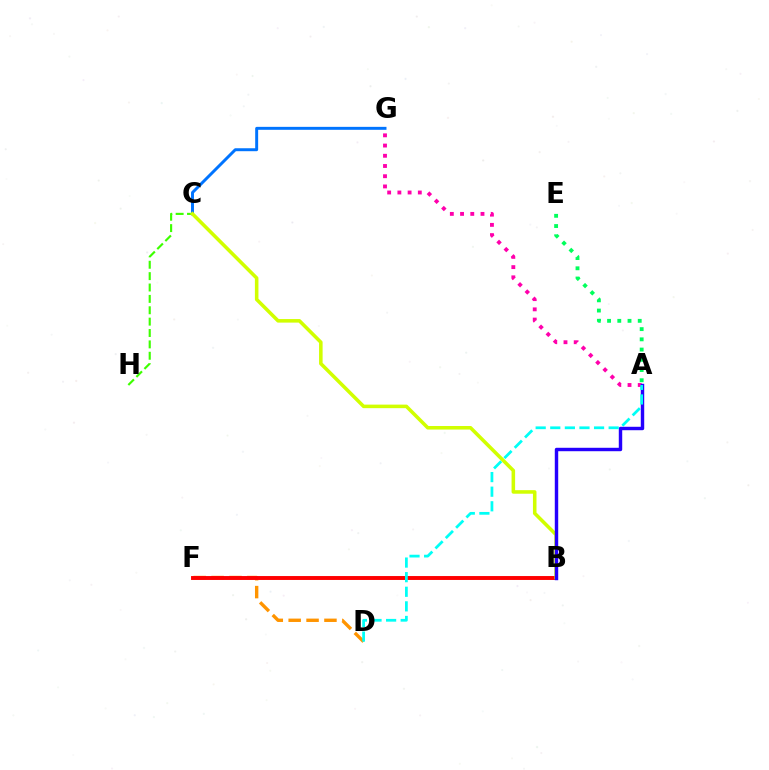{('D', 'F'): [{'color': '#ff9400', 'line_style': 'dashed', 'thickness': 2.43}], ('A', 'G'): [{'color': '#ff00ac', 'line_style': 'dotted', 'thickness': 2.78}], ('B', 'F'): [{'color': '#b900ff', 'line_style': 'dashed', 'thickness': 1.58}, {'color': '#ff0000', 'line_style': 'solid', 'thickness': 2.81}], ('C', 'G'): [{'color': '#0074ff', 'line_style': 'solid', 'thickness': 2.13}], ('C', 'H'): [{'color': '#3dff00', 'line_style': 'dashed', 'thickness': 1.55}], ('B', 'C'): [{'color': '#d1ff00', 'line_style': 'solid', 'thickness': 2.56}], ('A', 'B'): [{'color': '#2500ff', 'line_style': 'solid', 'thickness': 2.47}], ('A', 'D'): [{'color': '#00fff6', 'line_style': 'dashed', 'thickness': 1.98}], ('A', 'E'): [{'color': '#00ff5c', 'line_style': 'dotted', 'thickness': 2.78}]}